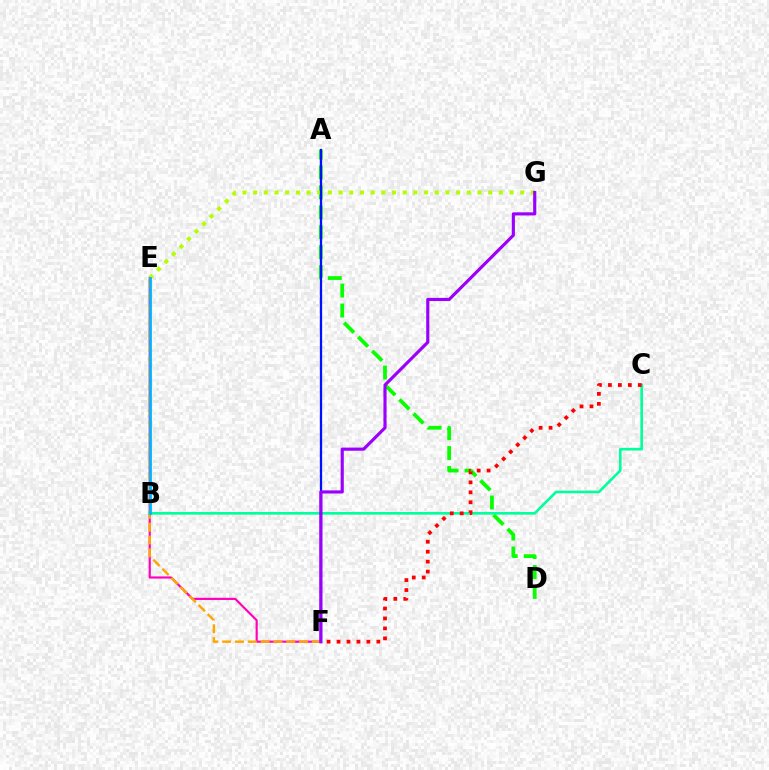{('E', 'F'): [{'color': '#ff00bd', 'line_style': 'solid', 'thickness': 1.56}, {'color': '#ffa500', 'line_style': 'dashed', 'thickness': 1.74}], ('A', 'D'): [{'color': '#08ff00', 'line_style': 'dashed', 'thickness': 2.71}], ('E', 'G'): [{'color': '#b3ff00', 'line_style': 'dotted', 'thickness': 2.9}], ('B', 'C'): [{'color': '#00ff9d', 'line_style': 'solid', 'thickness': 1.89}], ('A', 'F'): [{'color': '#0010ff', 'line_style': 'solid', 'thickness': 1.64}], ('F', 'G'): [{'color': '#9b00ff', 'line_style': 'solid', 'thickness': 2.26}], ('B', 'E'): [{'color': '#00b5ff', 'line_style': 'solid', 'thickness': 2.01}], ('C', 'F'): [{'color': '#ff0000', 'line_style': 'dotted', 'thickness': 2.71}]}